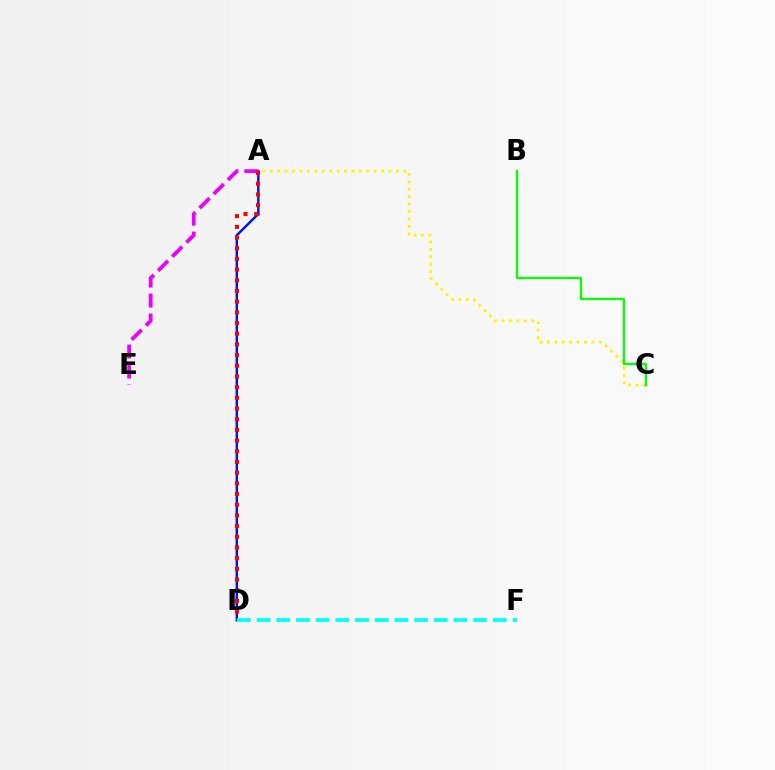{('A', 'C'): [{'color': '#fcf500', 'line_style': 'dotted', 'thickness': 2.02}], ('A', 'D'): [{'color': '#0010ff', 'line_style': 'solid', 'thickness': 1.75}, {'color': '#ff0000', 'line_style': 'dotted', 'thickness': 2.9}], ('B', 'C'): [{'color': '#08ff00', 'line_style': 'solid', 'thickness': 1.62}], ('D', 'F'): [{'color': '#00fff6', 'line_style': 'dashed', 'thickness': 2.68}], ('A', 'E'): [{'color': '#ee00ff', 'line_style': 'dashed', 'thickness': 2.71}]}